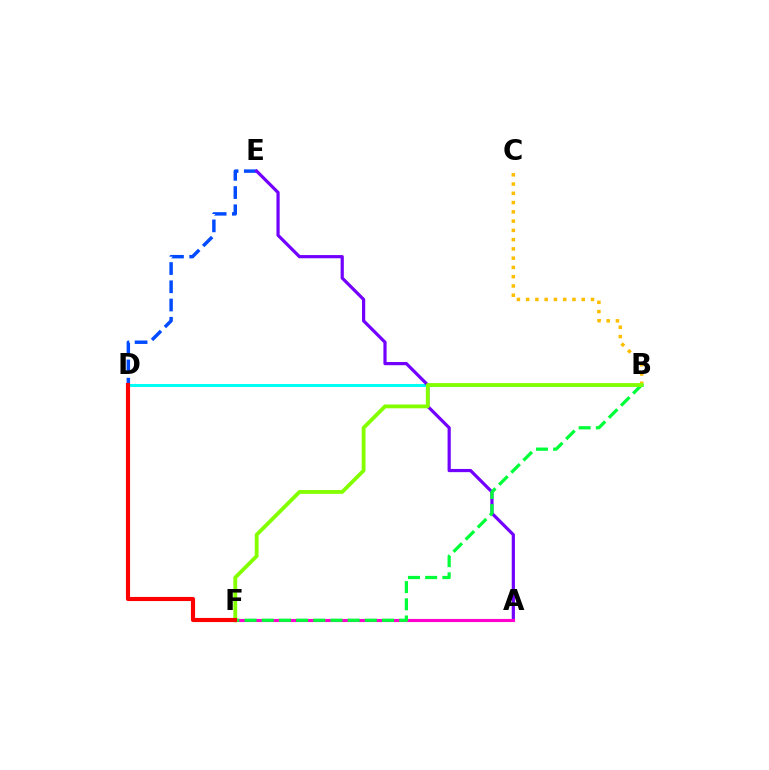{('B', 'D'): [{'color': '#00fff6', 'line_style': 'solid', 'thickness': 2.17}], ('D', 'E'): [{'color': '#004bff', 'line_style': 'dashed', 'thickness': 2.48}], ('A', 'E'): [{'color': '#7200ff', 'line_style': 'solid', 'thickness': 2.3}], ('A', 'F'): [{'color': '#ff00cf', 'line_style': 'solid', 'thickness': 2.24}], ('B', 'C'): [{'color': '#ffbd00', 'line_style': 'dotted', 'thickness': 2.52}], ('B', 'F'): [{'color': '#00ff39', 'line_style': 'dashed', 'thickness': 2.33}, {'color': '#84ff00', 'line_style': 'solid', 'thickness': 2.75}], ('D', 'F'): [{'color': '#ff0000', 'line_style': 'solid', 'thickness': 2.97}]}